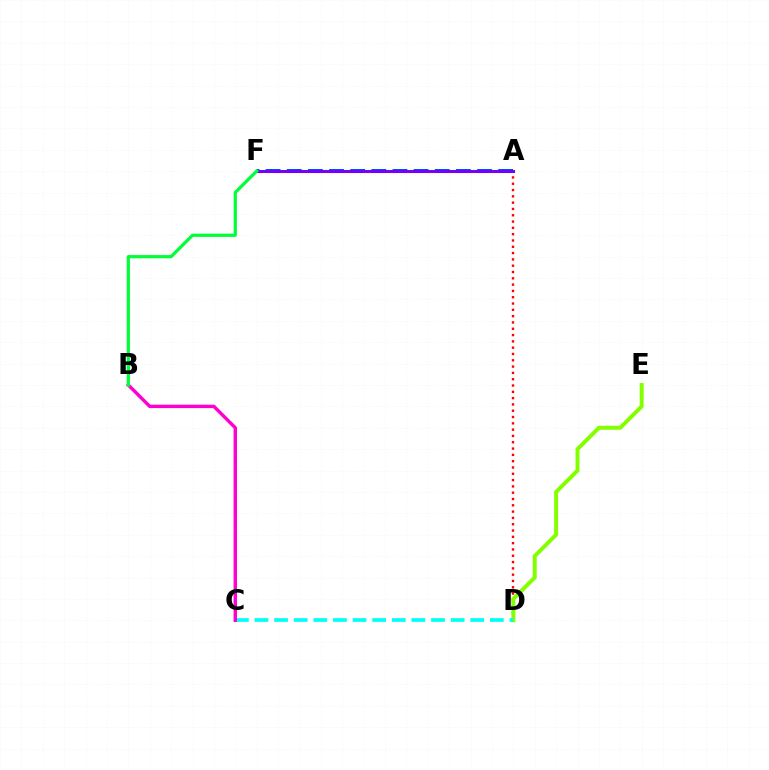{('A', 'D'): [{'color': '#ff0000', 'line_style': 'dotted', 'thickness': 1.71}], ('D', 'E'): [{'color': '#84ff00', 'line_style': 'solid', 'thickness': 2.86}], ('A', 'F'): [{'color': '#ffbd00', 'line_style': 'solid', 'thickness': 2.29}, {'color': '#004bff', 'line_style': 'dashed', 'thickness': 2.87}, {'color': '#7200ff', 'line_style': 'solid', 'thickness': 2.12}], ('C', 'D'): [{'color': '#00fff6', 'line_style': 'dashed', 'thickness': 2.66}], ('B', 'C'): [{'color': '#ff00cf', 'line_style': 'solid', 'thickness': 2.46}], ('B', 'F'): [{'color': '#00ff39', 'line_style': 'solid', 'thickness': 2.33}]}